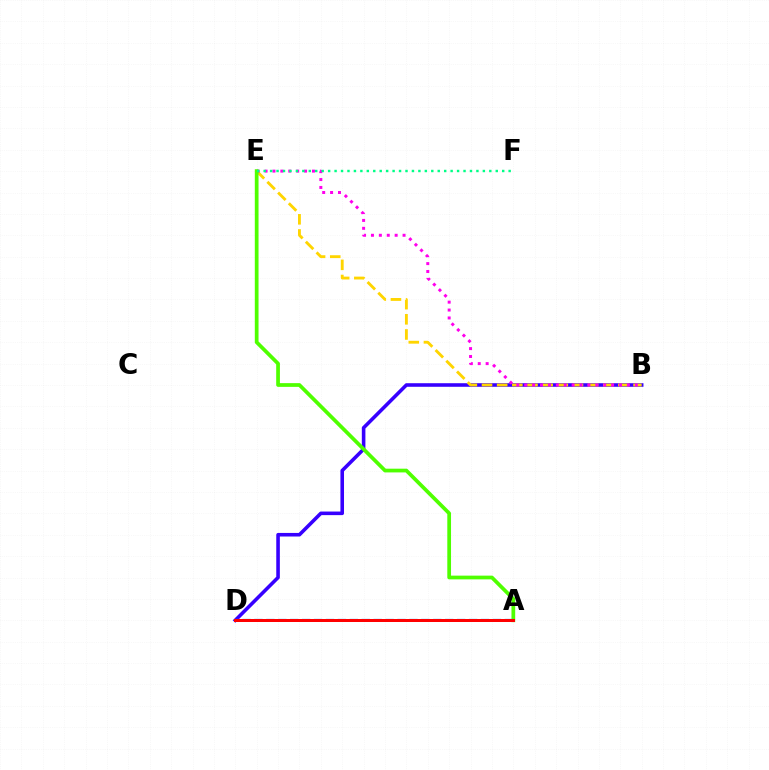{('B', 'D'): [{'color': '#3700ff', 'line_style': 'solid', 'thickness': 2.58}], ('B', 'E'): [{'color': '#ffd500', 'line_style': 'dashed', 'thickness': 2.06}, {'color': '#ff00ed', 'line_style': 'dotted', 'thickness': 2.15}], ('A', 'E'): [{'color': '#4fff00', 'line_style': 'solid', 'thickness': 2.68}], ('A', 'D'): [{'color': '#009eff', 'line_style': 'dashed', 'thickness': 1.62}, {'color': '#ff0000', 'line_style': 'solid', 'thickness': 2.16}], ('E', 'F'): [{'color': '#00ff86', 'line_style': 'dotted', 'thickness': 1.75}]}